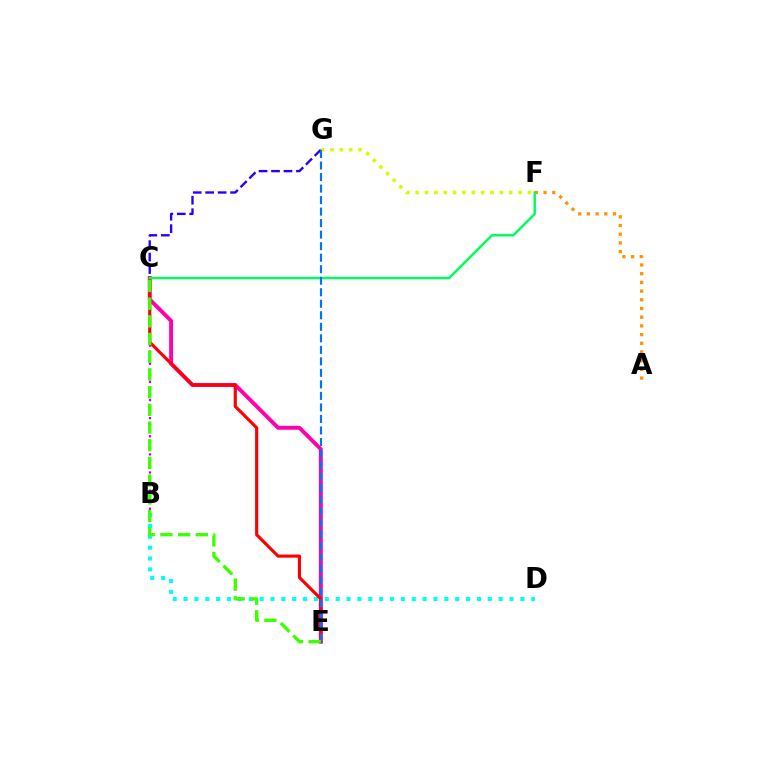{('B', 'C'): [{'color': '#b900ff', 'line_style': 'dotted', 'thickness': 1.64}], ('B', 'D'): [{'color': '#00fff6', 'line_style': 'dotted', 'thickness': 2.95}], ('A', 'F'): [{'color': '#ff9400', 'line_style': 'dotted', 'thickness': 2.36}], ('C', 'G'): [{'color': '#2500ff', 'line_style': 'dashed', 'thickness': 1.69}], ('C', 'E'): [{'color': '#ff00ac', 'line_style': 'solid', 'thickness': 2.81}, {'color': '#ff0000', 'line_style': 'solid', 'thickness': 2.26}, {'color': '#3dff00', 'line_style': 'dashed', 'thickness': 2.4}], ('F', 'G'): [{'color': '#d1ff00', 'line_style': 'dotted', 'thickness': 2.54}], ('C', 'F'): [{'color': '#00ff5c', 'line_style': 'solid', 'thickness': 1.76}], ('E', 'G'): [{'color': '#0074ff', 'line_style': 'dashed', 'thickness': 1.56}]}